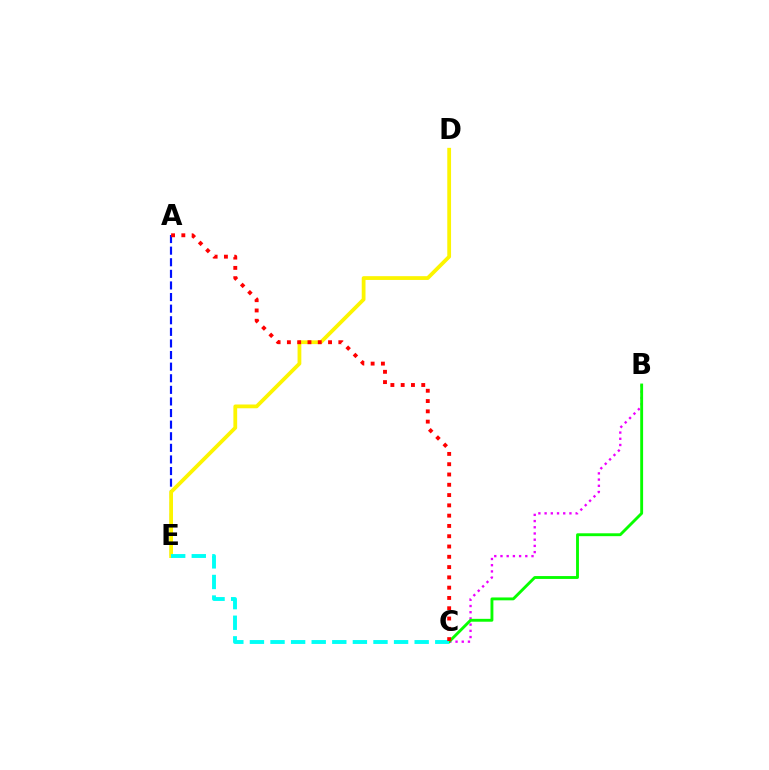{('A', 'E'): [{'color': '#0010ff', 'line_style': 'dashed', 'thickness': 1.58}], ('B', 'C'): [{'color': '#ee00ff', 'line_style': 'dotted', 'thickness': 1.69}, {'color': '#08ff00', 'line_style': 'solid', 'thickness': 2.07}], ('D', 'E'): [{'color': '#fcf500', 'line_style': 'solid', 'thickness': 2.72}], ('C', 'E'): [{'color': '#00fff6', 'line_style': 'dashed', 'thickness': 2.8}], ('A', 'C'): [{'color': '#ff0000', 'line_style': 'dotted', 'thickness': 2.8}]}